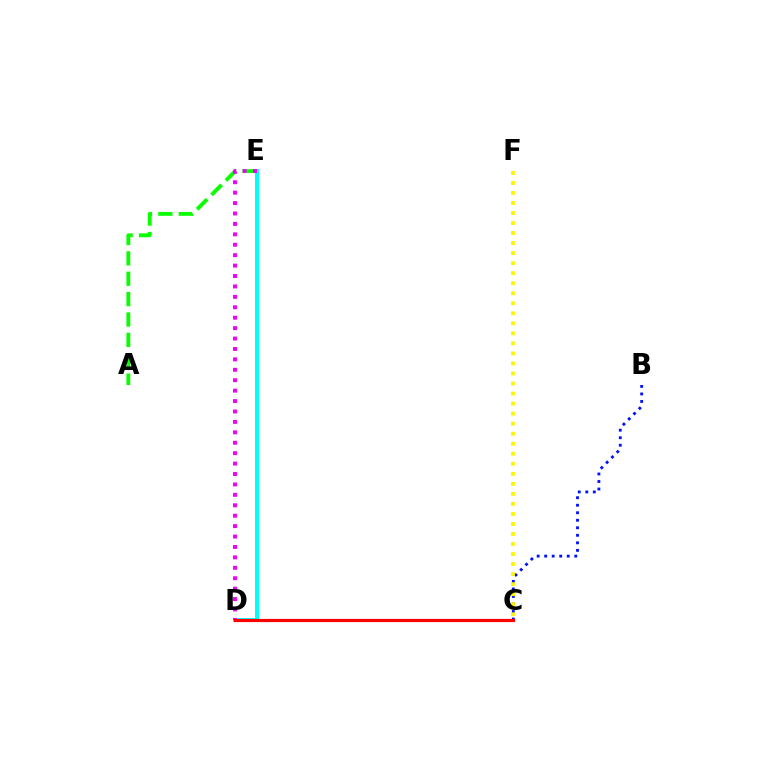{('D', 'E'): [{'color': '#00fff6', 'line_style': 'solid', 'thickness': 2.88}, {'color': '#ee00ff', 'line_style': 'dotted', 'thickness': 2.83}], ('A', 'E'): [{'color': '#08ff00', 'line_style': 'dashed', 'thickness': 2.77}], ('B', 'C'): [{'color': '#0010ff', 'line_style': 'dotted', 'thickness': 2.04}], ('C', 'D'): [{'color': '#ff0000', 'line_style': 'solid', 'thickness': 2.29}], ('C', 'F'): [{'color': '#fcf500', 'line_style': 'dotted', 'thickness': 2.73}]}